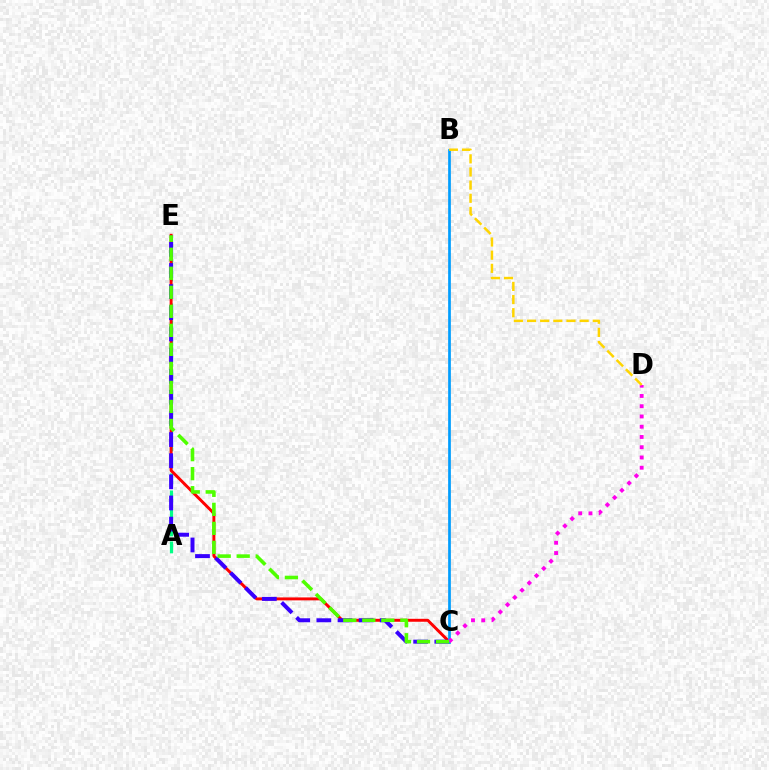{('A', 'E'): [{'color': '#00ff86', 'line_style': 'dashed', 'thickness': 2.31}], ('C', 'E'): [{'color': '#ff0000', 'line_style': 'solid', 'thickness': 2.12}, {'color': '#3700ff', 'line_style': 'dashed', 'thickness': 2.87}, {'color': '#4fff00', 'line_style': 'dashed', 'thickness': 2.58}], ('B', 'C'): [{'color': '#009eff', 'line_style': 'solid', 'thickness': 1.96}], ('C', 'D'): [{'color': '#ff00ed', 'line_style': 'dotted', 'thickness': 2.79}], ('B', 'D'): [{'color': '#ffd500', 'line_style': 'dashed', 'thickness': 1.79}]}